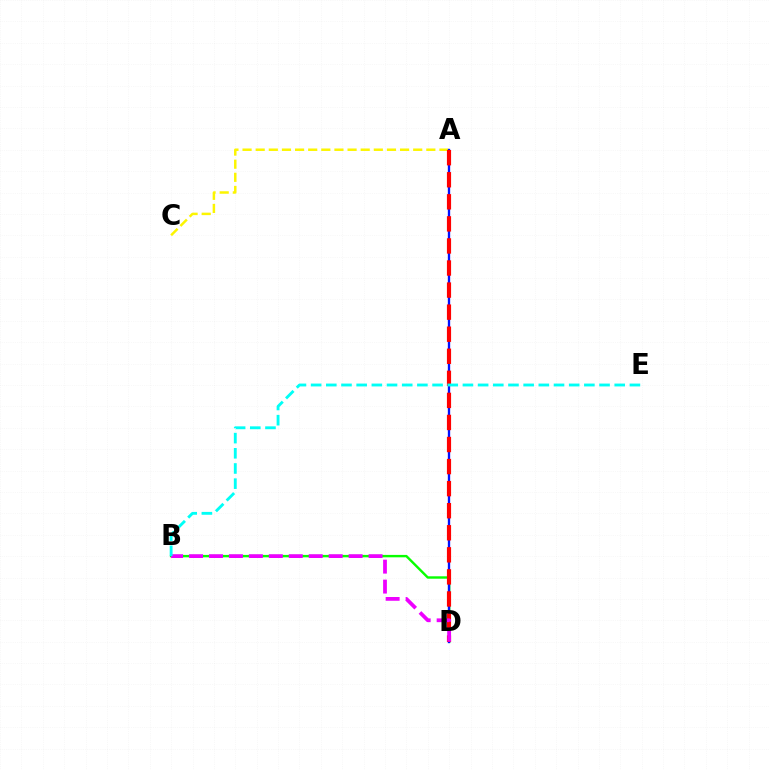{('A', 'C'): [{'color': '#fcf500', 'line_style': 'dashed', 'thickness': 1.78}], ('B', 'D'): [{'color': '#08ff00', 'line_style': 'solid', 'thickness': 1.74}, {'color': '#ee00ff', 'line_style': 'dashed', 'thickness': 2.71}], ('A', 'D'): [{'color': '#0010ff', 'line_style': 'solid', 'thickness': 1.68}, {'color': '#ff0000', 'line_style': 'dashed', 'thickness': 3.0}], ('B', 'E'): [{'color': '#00fff6', 'line_style': 'dashed', 'thickness': 2.06}]}